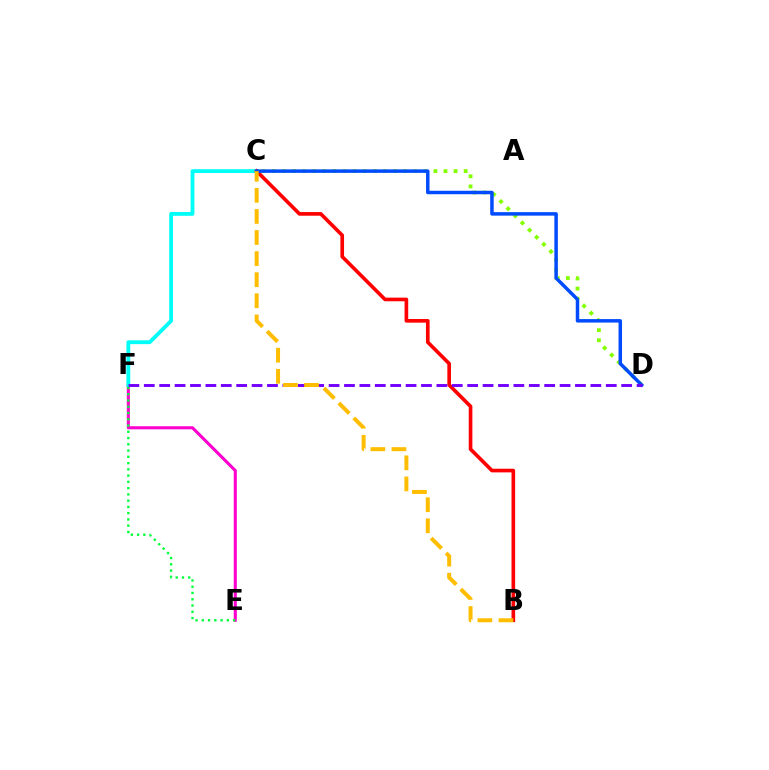{('E', 'F'): [{'color': '#ff00cf', 'line_style': 'solid', 'thickness': 2.22}, {'color': '#00ff39', 'line_style': 'dotted', 'thickness': 1.7}], ('C', 'F'): [{'color': '#00fff6', 'line_style': 'solid', 'thickness': 2.76}], ('C', 'D'): [{'color': '#84ff00', 'line_style': 'dotted', 'thickness': 2.74}, {'color': '#004bff', 'line_style': 'solid', 'thickness': 2.51}], ('B', 'C'): [{'color': '#ff0000', 'line_style': 'solid', 'thickness': 2.62}, {'color': '#ffbd00', 'line_style': 'dashed', 'thickness': 2.87}], ('D', 'F'): [{'color': '#7200ff', 'line_style': 'dashed', 'thickness': 2.09}]}